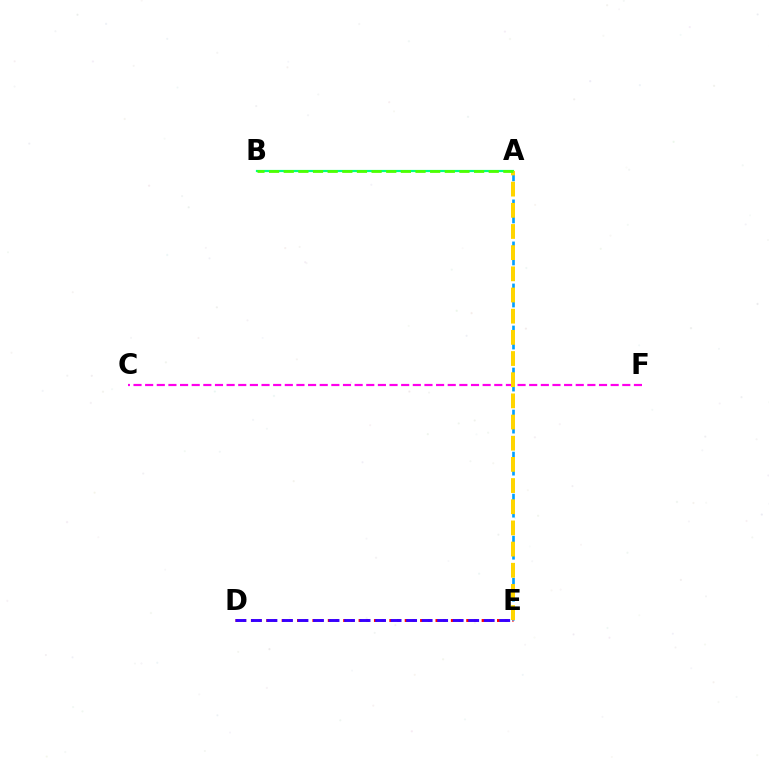{('C', 'F'): [{'color': '#ff00ed', 'line_style': 'dashed', 'thickness': 1.58}], ('A', 'B'): [{'color': '#00ff86', 'line_style': 'solid', 'thickness': 1.58}, {'color': '#4fff00', 'line_style': 'dashed', 'thickness': 1.99}], ('D', 'E'): [{'color': '#ff0000', 'line_style': 'dotted', 'thickness': 2.09}, {'color': '#3700ff', 'line_style': 'dashed', 'thickness': 2.11}], ('A', 'E'): [{'color': '#009eff', 'line_style': 'dashed', 'thickness': 1.9}, {'color': '#ffd500', 'line_style': 'dashed', 'thickness': 2.88}]}